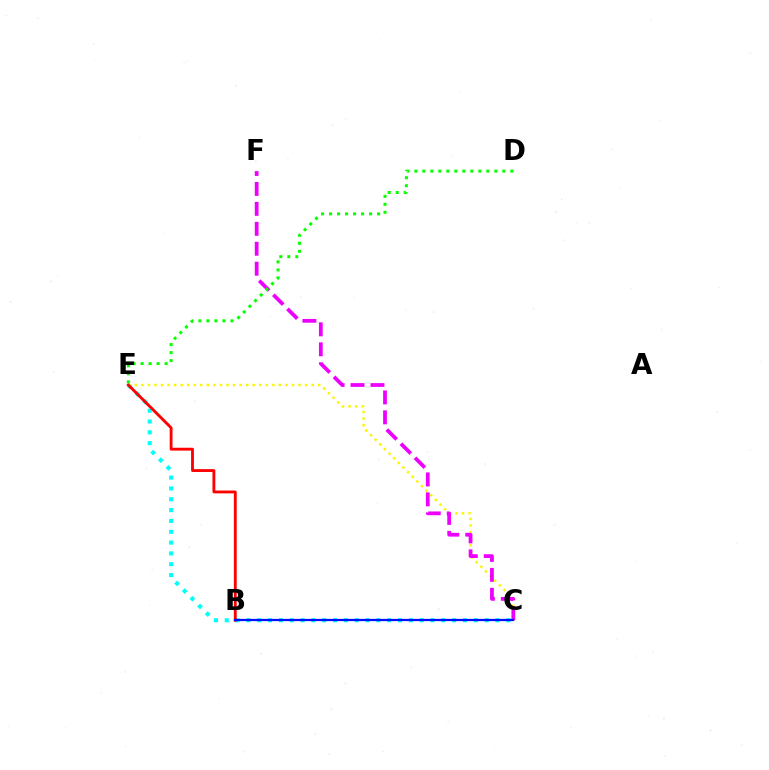{('C', 'E'): [{'color': '#00fff6', 'line_style': 'dotted', 'thickness': 2.94}, {'color': '#fcf500', 'line_style': 'dotted', 'thickness': 1.78}], ('B', 'E'): [{'color': '#ff0000', 'line_style': 'solid', 'thickness': 2.05}], ('C', 'F'): [{'color': '#ee00ff', 'line_style': 'dashed', 'thickness': 2.71}], ('B', 'C'): [{'color': '#0010ff', 'line_style': 'solid', 'thickness': 1.62}], ('D', 'E'): [{'color': '#08ff00', 'line_style': 'dotted', 'thickness': 2.17}]}